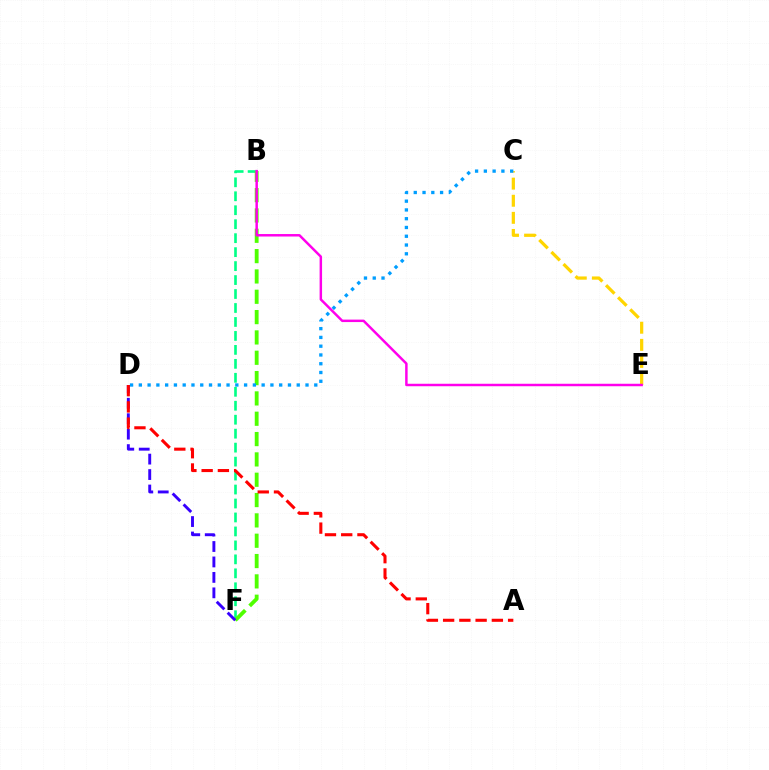{('B', 'F'): [{'color': '#00ff86', 'line_style': 'dashed', 'thickness': 1.9}, {'color': '#4fff00', 'line_style': 'dashed', 'thickness': 2.76}], ('C', 'E'): [{'color': '#ffd500', 'line_style': 'dashed', 'thickness': 2.32}], ('D', 'F'): [{'color': '#3700ff', 'line_style': 'dashed', 'thickness': 2.1}], ('C', 'D'): [{'color': '#009eff', 'line_style': 'dotted', 'thickness': 2.38}], ('A', 'D'): [{'color': '#ff0000', 'line_style': 'dashed', 'thickness': 2.21}], ('B', 'E'): [{'color': '#ff00ed', 'line_style': 'solid', 'thickness': 1.78}]}